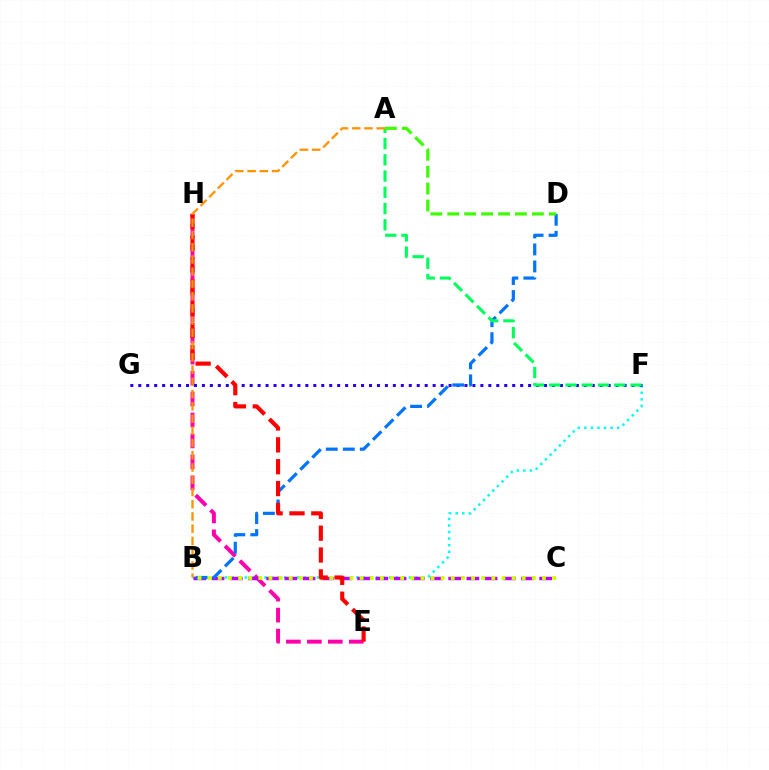{('B', 'F'): [{'color': '#00fff6', 'line_style': 'dotted', 'thickness': 1.78}], ('E', 'H'): [{'color': '#ff00ac', 'line_style': 'dashed', 'thickness': 2.85}, {'color': '#ff0000', 'line_style': 'dashed', 'thickness': 2.97}], ('F', 'G'): [{'color': '#2500ff', 'line_style': 'dotted', 'thickness': 2.16}], ('B', 'C'): [{'color': '#b900ff', 'line_style': 'dashed', 'thickness': 2.47}, {'color': '#d1ff00', 'line_style': 'dotted', 'thickness': 2.75}], ('B', 'D'): [{'color': '#0074ff', 'line_style': 'dashed', 'thickness': 2.31}], ('A', 'F'): [{'color': '#00ff5c', 'line_style': 'dashed', 'thickness': 2.21}], ('A', 'D'): [{'color': '#3dff00', 'line_style': 'dashed', 'thickness': 2.3}], ('A', 'B'): [{'color': '#ff9400', 'line_style': 'dashed', 'thickness': 1.66}]}